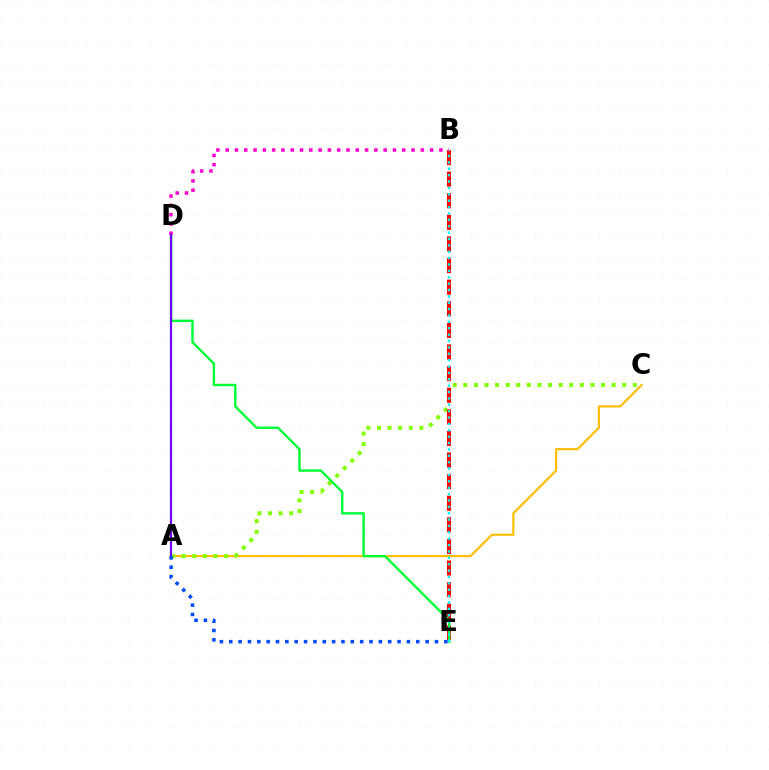{('A', 'C'): [{'color': '#ffbd00', 'line_style': 'solid', 'thickness': 1.54}, {'color': '#84ff00', 'line_style': 'dotted', 'thickness': 2.88}], ('B', 'E'): [{'color': '#ff0000', 'line_style': 'dashed', 'thickness': 2.94}, {'color': '#00fff6', 'line_style': 'dotted', 'thickness': 1.73}], ('D', 'E'): [{'color': '#00ff39', 'line_style': 'solid', 'thickness': 1.75}], ('B', 'D'): [{'color': '#ff00cf', 'line_style': 'dotted', 'thickness': 2.53}], ('A', 'D'): [{'color': '#7200ff', 'line_style': 'solid', 'thickness': 1.59}], ('A', 'E'): [{'color': '#004bff', 'line_style': 'dotted', 'thickness': 2.54}]}